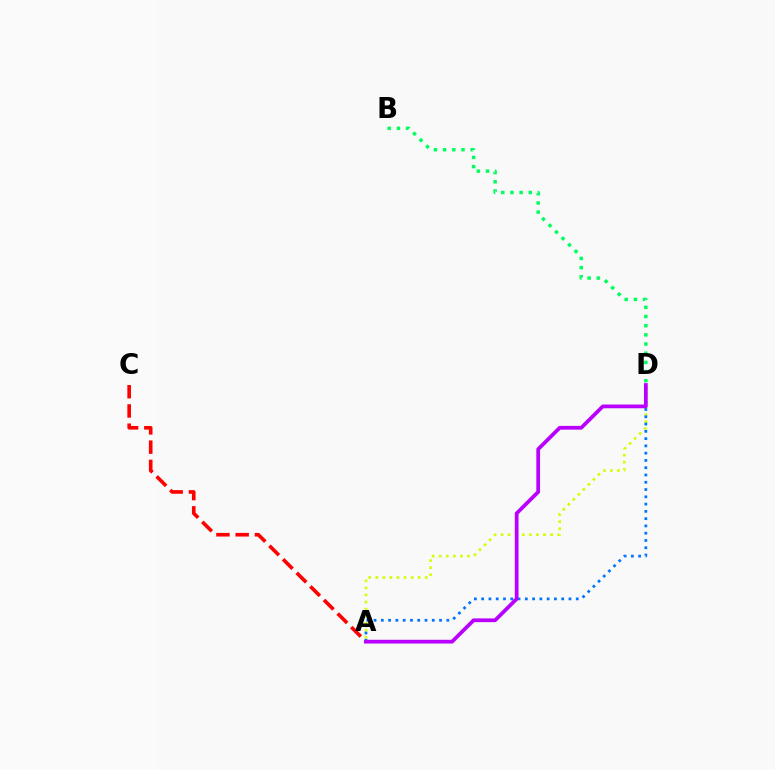{('A', 'C'): [{'color': '#ff0000', 'line_style': 'dashed', 'thickness': 2.61}], ('A', 'D'): [{'color': '#d1ff00', 'line_style': 'dotted', 'thickness': 1.92}, {'color': '#0074ff', 'line_style': 'dotted', 'thickness': 1.98}, {'color': '#b900ff', 'line_style': 'solid', 'thickness': 2.7}], ('B', 'D'): [{'color': '#00ff5c', 'line_style': 'dotted', 'thickness': 2.49}]}